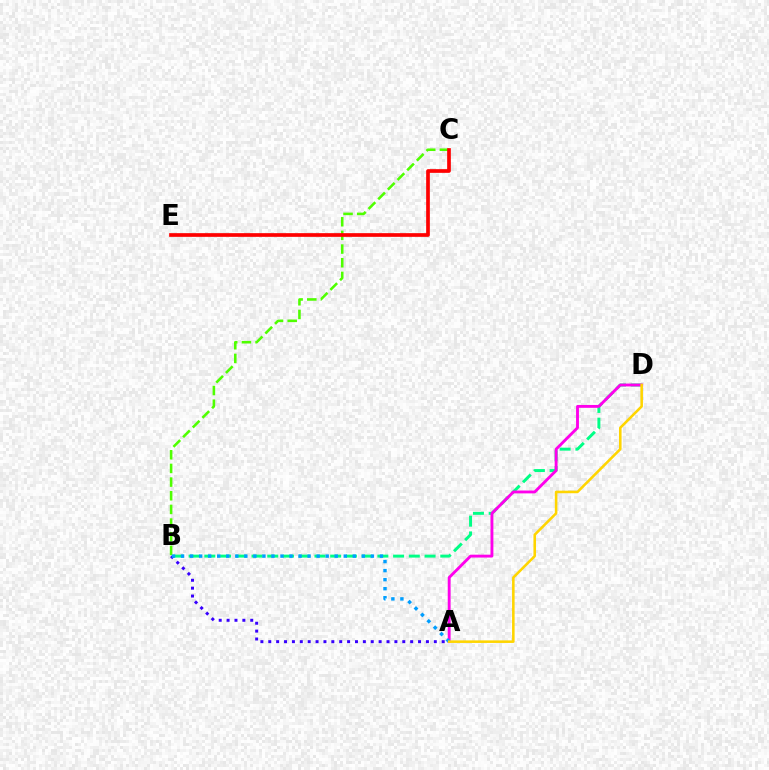{('B', 'C'): [{'color': '#4fff00', 'line_style': 'dashed', 'thickness': 1.86}], ('B', 'D'): [{'color': '#00ff86', 'line_style': 'dashed', 'thickness': 2.14}], ('C', 'E'): [{'color': '#ff0000', 'line_style': 'solid', 'thickness': 2.66}], ('A', 'D'): [{'color': '#ff00ed', 'line_style': 'solid', 'thickness': 2.06}, {'color': '#ffd500', 'line_style': 'solid', 'thickness': 1.85}], ('A', 'B'): [{'color': '#3700ff', 'line_style': 'dotted', 'thickness': 2.14}, {'color': '#009eff', 'line_style': 'dotted', 'thickness': 2.46}]}